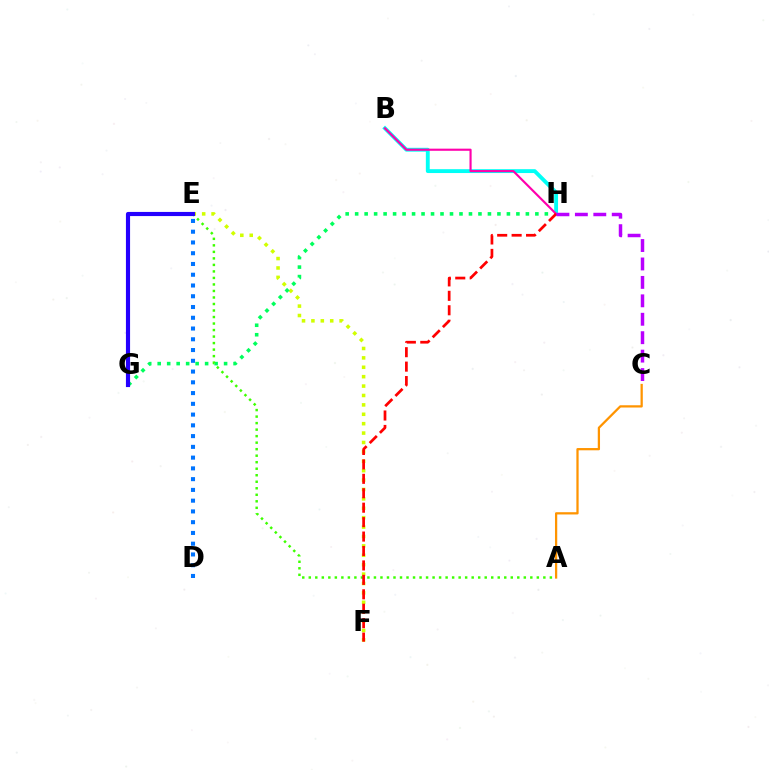{('E', 'F'): [{'color': '#d1ff00', 'line_style': 'dotted', 'thickness': 2.55}], ('B', 'H'): [{'color': '#00fff6', 'line_style': 'solid', 'thickness': 2.78}, {'color': '#ff00ac', 'line_style': 'solid', 'thickness': 1.54}], ('G', 'H'): [{'color': '#00ff5c', 'line_style': 'dotted', 'thickness': 2.58}], ('A', 'E'): [{'color': '#3dff00', 'line_style': 'dotted', 'thickness': 1.77}], ('E', 'G'): [{'color': '#2500ff', 'line_style': 'solid', 'thickness': 2.98}], ('F', 'H'): [{'color': '#ff0000', 'line_style': 'dashed', 'thickness': 1.96}], ('D', 'E'): [{'color': '#0074ff', 'line_style': 'dotted', 'thickness': 2.92}], ('A', 'C'): [{'color': '#ff9400', 'line_style': 'solid', 'thickness': 1.63}], ('C', 'H'): [{'color': '#b900ff', 'line_style': 'dashed', 'thickness': 2.5}]}